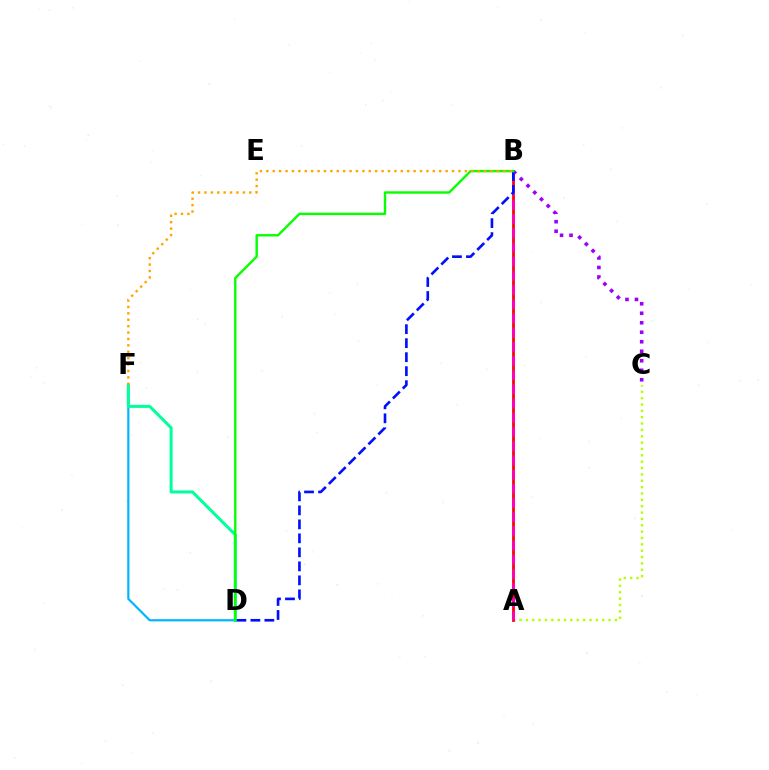{('A', 'C'): [{'color': '#b3ff00', 'line_style': 'dotted', 'thickness': 1.73}], ('D', 'F'): [{'color': '#00b5ff', 'line_style': 'solid', 'thickness': 1.57}, {'color': '#00ff9d', 'line_style': 'solid', 'thickness': 2.18}], ('B', 'C'): [{'color': '#9b00ff', 'line_style': 'dotted', 'thickness': 2.58}], ('A', 'B'): [{'color': '#ff0000', 'line_style': 'solid', 'thickness': 1.99}, {'color': '#ff00bd', 'line_style': 'dashed', 'thickness': 1.93}], ('B', 'D'): [{'color': '#0010ff', 'line_style': 'dashed', 'thickness': 1.9}, {'color': '#08ff00', 'line_style': 'solid', 'thickness': 1.72}], ('B', 'F'): [{'color': '#ffa500', 'line_style': 'dotted', 'thickness': 1.74}]}